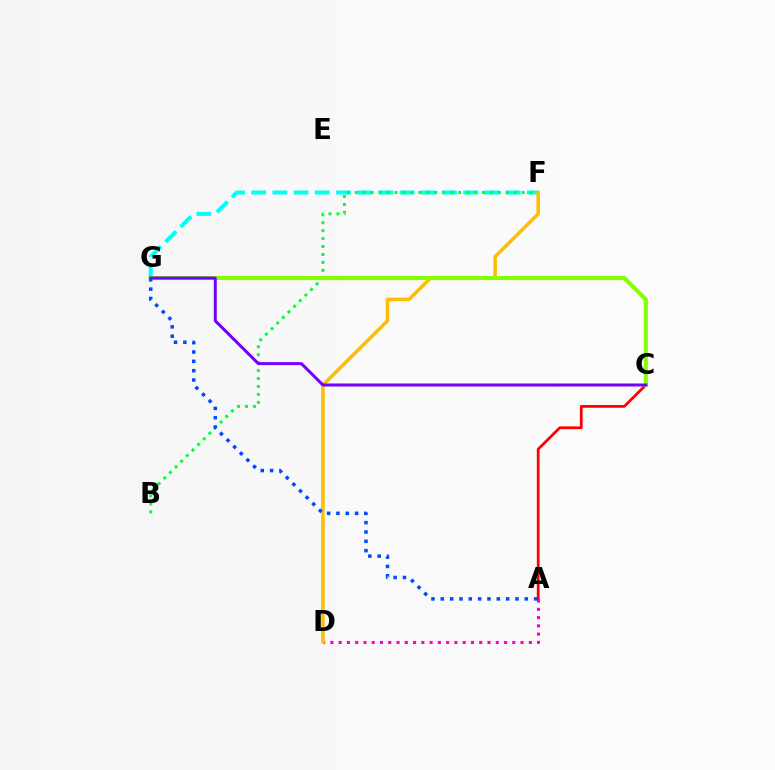{('A', 'D'): [{'color': '#ff00cf', 'line_style': 'dotted', 'thickness': 2.25}], ('A', 'C'): [{'color': '#ff0000', 'line_style': 'solid', 'thickness': 1.98}], ('F', 'G'): [{'color': '#00fff6', 'line_style': 'dashed', 'thickness': 2.88}], ('B', 'F'): [{'color': '#00ff39', 'line_style': 'dotted', 'thickness': 2.16}], ('D', 'F'): [{'color': '#ffbd00', 'line_style': 'solid', 'thickness': 2.53}], ('C', 'G'): [{'color': '#84ff00', 'line_style': 'solid', 'thickness': 2.92}, {'color': '#7200ff', 'line_style': 'solid', 'thickness': 2.15}], ('A', 'G'): [{'color': '#004bff', 'line_style': 'dotted', 'thickness': 2.54}]}